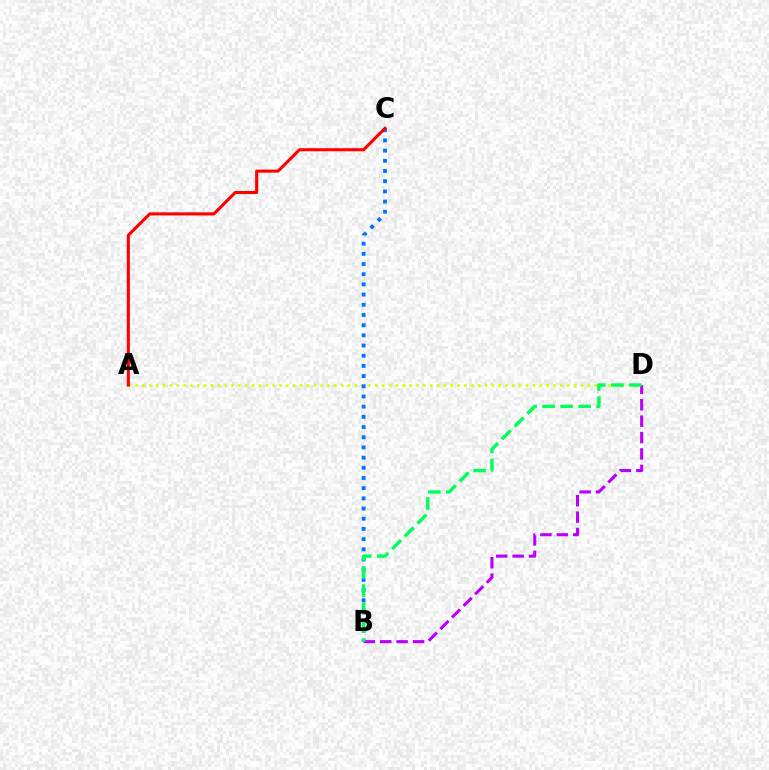{('A', 'D'): [{'color': '#d1ff00', 'line_style': 'dotted', 'thickness': 1.86}], ('B', 'D'): [{'color': '#b900ff', 'line_style': 'dashed', 'thickness': 2.23}, {'color': '#00ff5c', 'line_style': 'dashed', 'thickness': 2.45}], ('B', 'C'): [{'color': '#0074ff', 'line_style': 'dotted', 'thickness': 2.77}], ('A', 'C'): [{'color': '#ff0000', 'line_style': 'solid', 'thickness': 2.21}]}